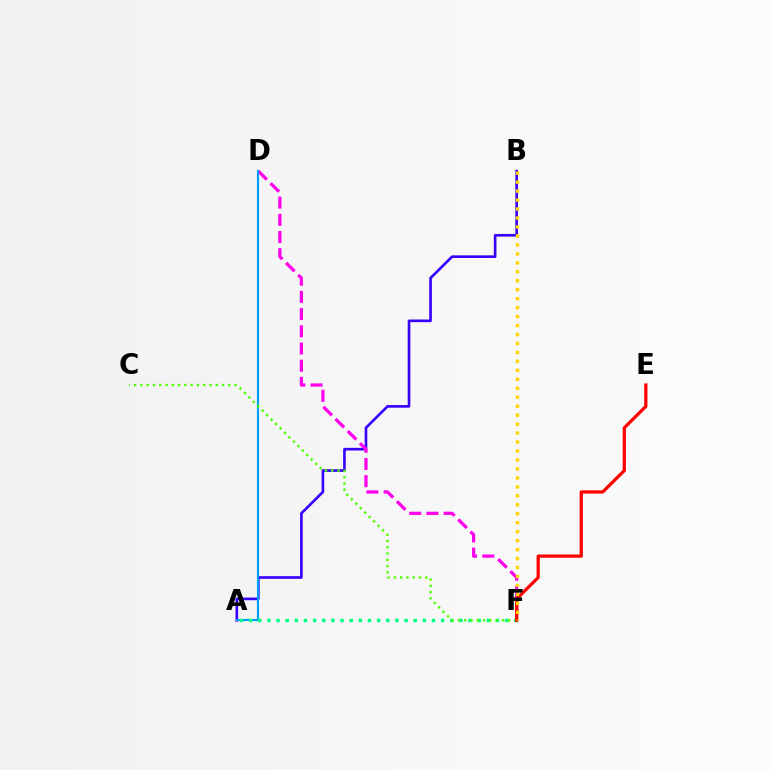{('A', 'B'): [{'color': '#3700ff', 'line_style': 'solid', 'thickness': 1.91}], ('D', 'F'): [{'color': '#ff00ed', 'line_style': 'dashed', 'thickness': 2.34}], ('A', 'D'): [{'color': '#009eff', 'line_style': 'solid', 'thickness': 1.54}], ('A', 'F'): [{'color': '#00ff86', 'line_style': 'dotted', 'thickness': 2.48}], ('C', 'F'): [{'color': '#4fff00', 'line_style': 'dotted', 'thickness': 1.71}], ('E', 'F'): [{'color': '#ff0000', 'line_style': 'solid', 'thickness': 2.33}], ('B', 'F'): [{'color': '#ffd500', 'line_style': 'dotted', 'thickness': 2.43}]}